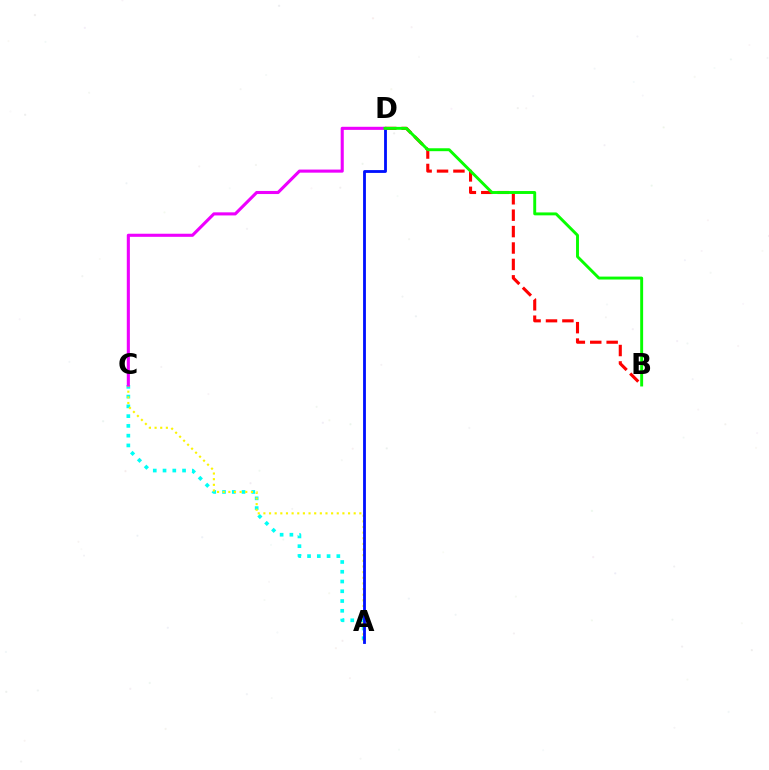{('B', 'D'): [{'color': '#ff0000', 'line_style': 'dashed', 'thickness': 2.23}, {'color': '#08ff00', 'line_style': 'solid', 'thickness': 2.1}], ('A', 'C'): [{'color': '#00fff6', 'line_style': 'dotted', 'thickness': 2.65}, {'color': '#fcf500', 'line_style': 'dotted', 'thickness': 1.53}], ('A', 'D'): [{'color': '#0010ff', 'line_style': 'solid', 'thickness': 2.03}], ('C', 'D'): [{'color': '#ee00ff', 'line_style': 'solid', 'thickness': 2.22}]}